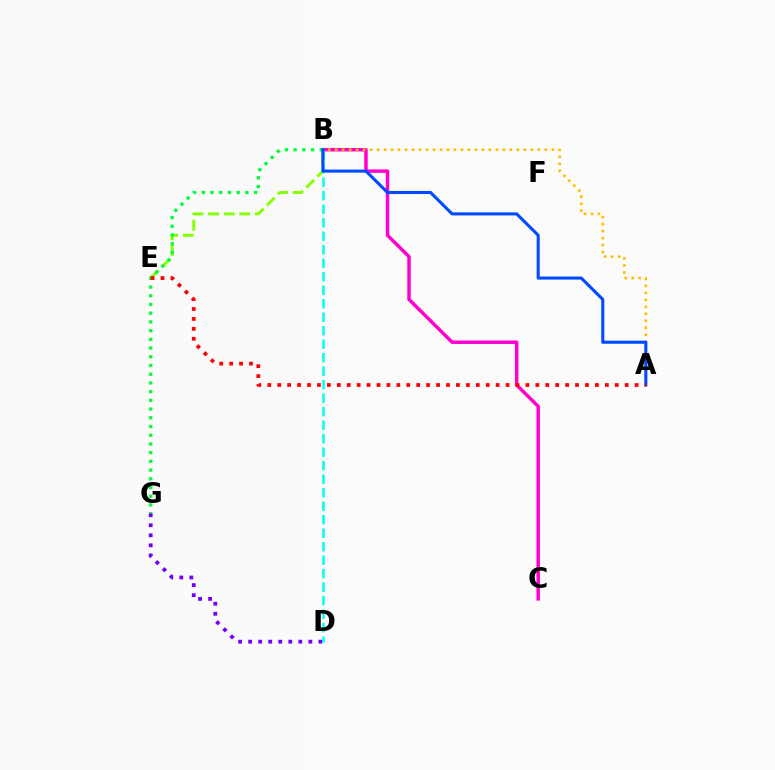{('B', 'C'): [{'color': '#ff00cf', 'line_style': 'solid', 'thickness': 2.49}], ('B', 'E'): [{'color': '#84ff00', 'line_style': 'dashed', 'thickness': 2.12}], ('B', 'G'): [{'color': '#00ff39', 'line_style': 'dotted', 'thickness': 2.37}], ('D', 'G'): [{'color': '#7200ff', 'line_style': 'dotted', 'thickness': 2.73}], ('A', 'B'): [{'color': '#ffbd00', 'line_style': 'dotted', 'thickness': 1.9}, {'color': '#004bff', 'line_style': 'solid', 'thickness': 2.21}], ('B', 'D'): [{'color': '#00fff6', 'line_style': 'dashed', 'thickness': 1.83}], ('A', 'E'): [{'color': '#ff0000', 'line_style': 'dotted', 'thickness': 2.7}]}